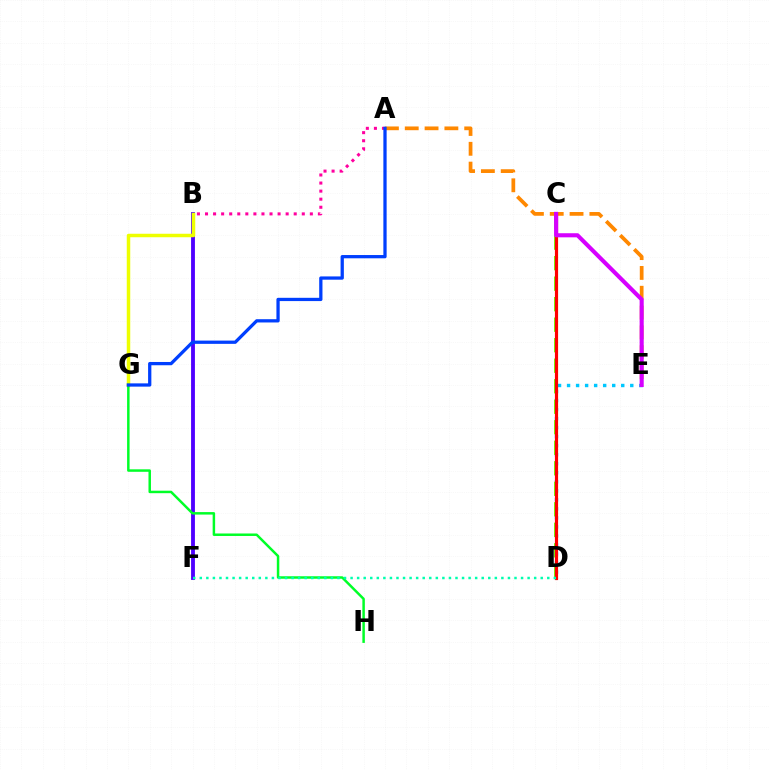{('D', 'E'): [{'color': '#00c7ff', 'line_style': 'dotted', 'thickness': 2.45}], ('B', 'F'): [{'color': '#4f00ff', 'line_style': 'solid', 'thickness': 2.77}], ('B', 'G'): [{'color': '#eeff00', 'line_style': 'solid', 'thickness': 2.51}], ('A', 'B'): [{'color': '#ff00a0', 'line_style': 'dotted', 'thickness': 2.19}], ('G', 'H'): [{'color': '#00ff27', 'line_style': 'solid', 'thickness': 1.79}], ('C', 'D'): [{'color': '#66ff00', 'line_style': 'dashed', 'thickness': 2.79}, {'color': '#ff0000', 'line_style': 'solid', 'thickness': 2.29}], ('A', 'E'): [{'color': '#ff8800', 'line_style': 'dashed', 'thickness': 2.69}], ('A', 'G'): [{'color': '#003fff', 'line_style': 'solid', 'thickness': 2.35}], ('C', 'E'): [{'color': '#d600ff', 'line_style': 'solid', 'thickness': 2.95}], ('D', 'F'): [{'color': '#00ffaf', 'line_style': 'dotted', 'thickness': 1.78}]}